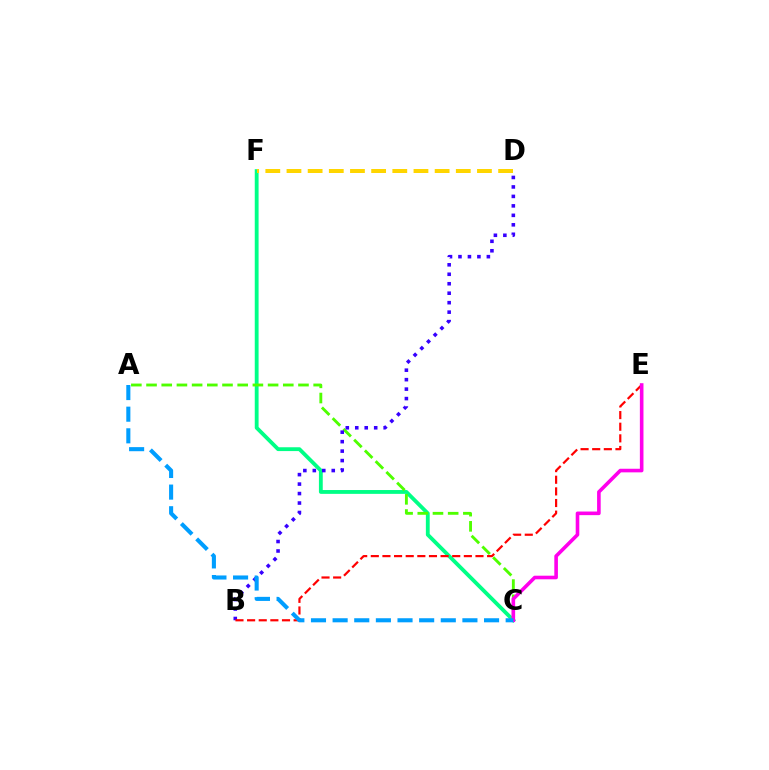{('C', 'F'): [{'color': '#00ff86', 'line_style': 'solid', 'thickness': 2.76}], ('A', 'C'): [{'color': '#4fff00', 'line_style': 'dashed', 'thickness': 2.06}, {'color': '#009eff', 'line_style': 'dashed', 'thickness': 2.94}], ('B', 'D'): [{'color': '#3700ff', 'line_style': 'dotted', 'thickness': 2.57}], ('B', 'E'): [{'color': '#ff0000', 'line_style': 'dashed', 'thickness': 1.58}], ('C', 'E'): [{'color': '#ff00ed', 'line_style': 'solid', 'thickness': 2.59}], ('D', 'F'): [{'color': '#ffd500', 'line_style': 'dashed', 'thickness': 2.88}]}